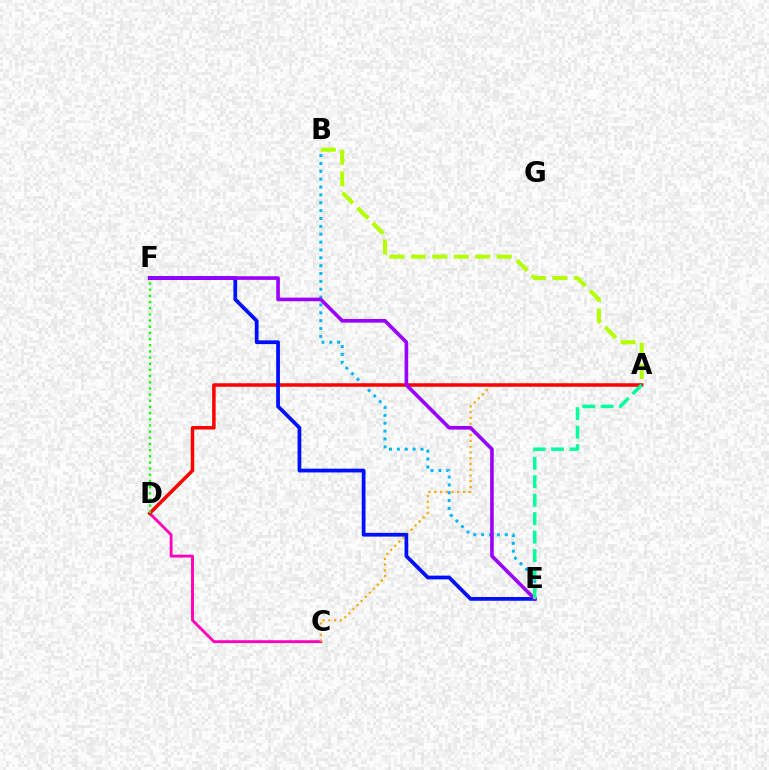{('C', 'D'): [{'color': '#ff00bd', 'line_style': 'solid', 'thickness': 2.08}], ('B', 'E'): [{'color': '#00b5ff', 'line_style': 'dotted', 'thickness': 2.14}], ('A', 'C'): [{'color': '#ffa500', 'line_style': 'dotted', 'thickness': 1.56}], ('A', 'D'): [{'color': '#ff0000', 'line_style': 'solid', 'thickness': 2.52}], ('A', 'B'): [{'color': '#b3ff00', 'line_style': 'dashed', 'thickness': 2.92}], ('D', 'F'): [{'color': '#08ff00', 'line_style': 'dotted', 'thickness': 1.68}], ('E', 'F'): [{'color': '#0010ff', 'line_style': 'solid', 'thickness': 2.71}, {'color': '#9b00ff', 'line_style': 'solid', 'thickness': 2.61}], ('A', 'E'): [{'color': '#00ff9d', 'line_style': 'dashed', 'thickness': 2.51}]}